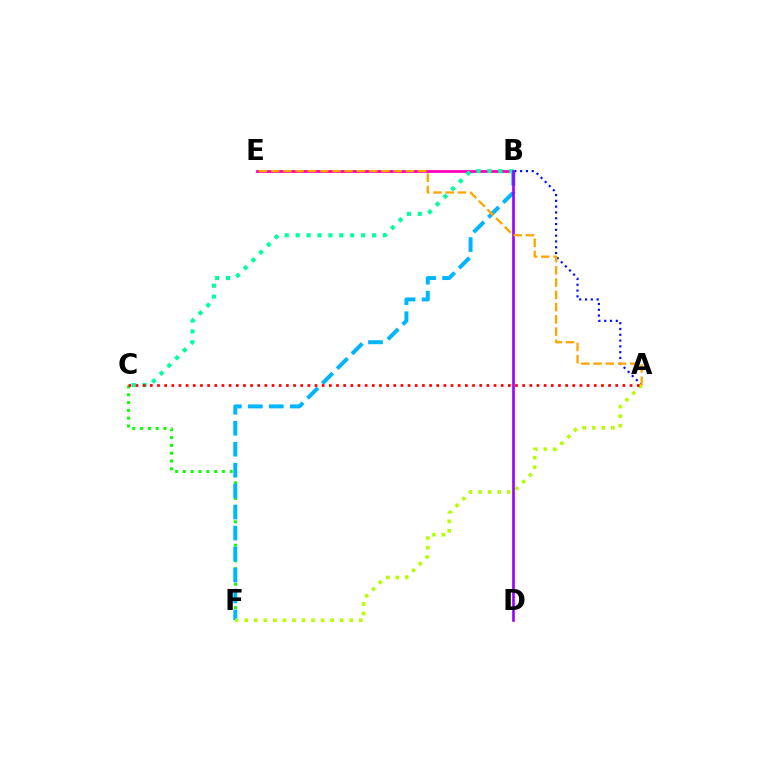{('B', 'E'): [{'color': '#ff00bd', 'line_style': 'solid', 'thickness': 2.02}], ('C', 'F'): [{'color': '#08ff00', 'line_style': 'dotted', 'thickness': 2.12}], ('B', 'F'): [{'color': '#00b5ff', 'line_style': 'dashed', 'thickness': 2.85}], ('B', 'C'): [{'color': '#00ff9d', 'line_style': 'dotted', 'thickness': 2.97}], ('A', 'B'): [{'color': '#0010ff', 'line_style': 'dotted', 'thickness': 1.58}], ('A', 'F'): [{'color': '#b3ff00', 'line_style': 'dotted', 'thickness': 2.59}], ('B', 'D'): [{'color': '#9b00ff', 'line_style': 'solid', 'thickness': 1.9}], ('A', 'E'): [{'color': '#ffa500', 'line_style': 'dashed', 'thickness': 1.66}], ('A', 'C'): [{'color': '#ff0000', 'line_style': 'dotted', 'thickness': 1.95}]}